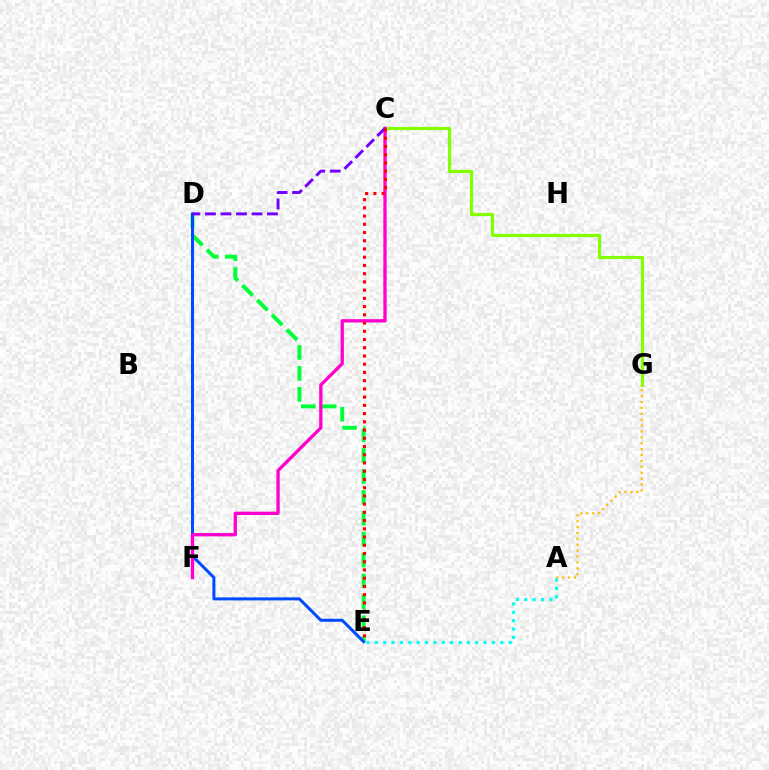{('D', 'E'): [{'color': '#00ff39', 'line_style': 'dashed', 'thickness': 2.84}, {'color': '#004bff', 'line_style': 'solid', 'thickness': 2.17}], ('C', 'G'): [{'color': '#84ff00', 'line_style': 'solid', 'thickness': 2.28}], ('C', 'F'): [{'color': '#ff00cf', 'line_style': 'solid', 'thickness': 2.39}], ('A', 'E'): [{'color': '#00fff6', 'line_style': 'dotted', 'thickness': 2.27}], ('A', 'G'): [{'color': '#ffbd00', 'line_style': 'dotted', 'thickness': 1.6}], ('C', 'D'): [{'color': '#7200ff', 'line_style': 'dashed', 'thickness': 2.11}], ('C', 'E'): [{'color': '#ff0000', 'line_style': 'dotted', 'thickness': 2.24}]}